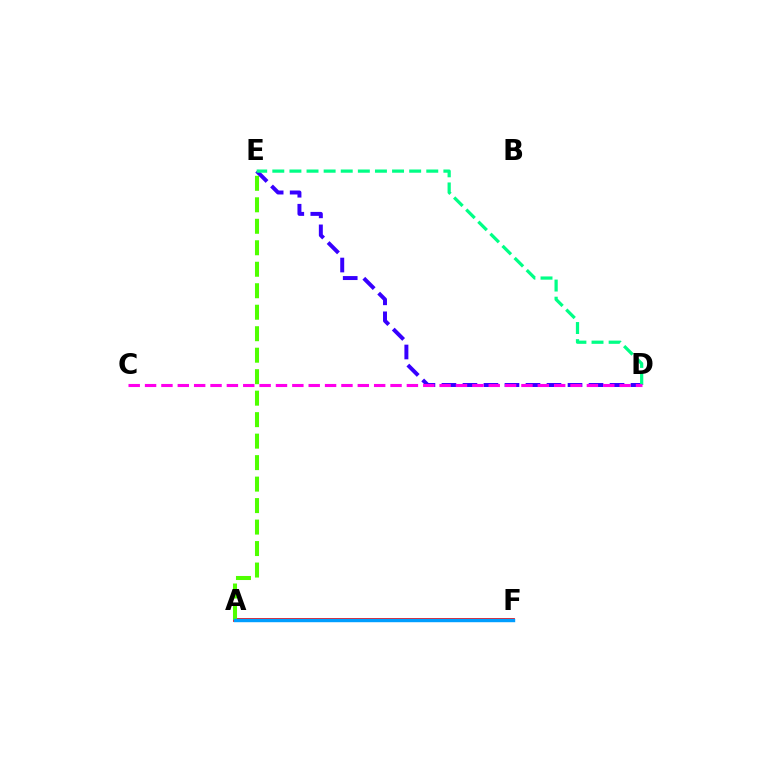{('D', 'E'): [{'color': '#3700ff', 'line_style': 'dashed', 'thickness': 2.85}, {'color': '#00ff86', 'line_style': 'dashed', 'thickness': 2.32}], ('A', 'F'): [{'color': '#ff0000', 'line_style': 'solid', 'thickness': 2.72}, {'color': '#ffd500', 'line_style': 'solid', 'thickness': 1.97}, {'color': '#009eff', 'line_style': 'solid', 'thickness': 2.46}], ('A', 'E'): [{'color': '#4fff00', 'line_style': 'dashed', 'thickness': 2.92}], ('C', 'D'): [{'color': '#ff00ed', 'line_style': 'dashed', 'thickness': 2.22}]}